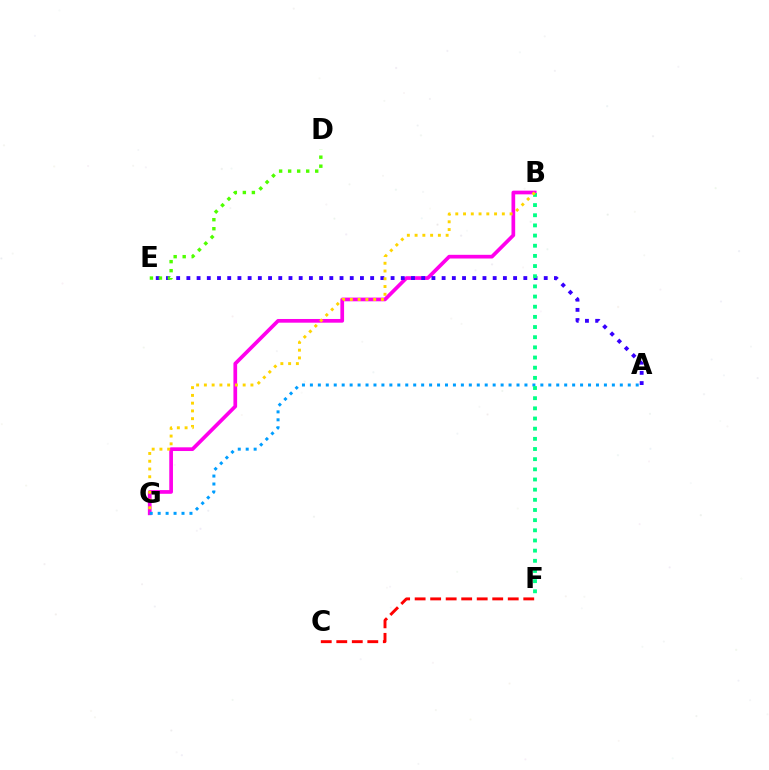{('B', 'G'): [{'color': '#ff00ed', 'line_style': 'solid', 'thickness': 2.66}, {'color': '#ffd500', 'line_style': 'dotted', 'thickness': 2.11}], ('C', 'F'): [{'color': '#ff0000', 'line_style': 'dashed', 'thickness': 2.11}], ('A', 'E'): [{'color': '#3700ff', 'line_style': 'dotted', 'thickness': 2.77}], ('D', 'E'): [{'color': '#4fff00', 'line_style': 'dotted', 'thickness': 2.45}], ('A', 'G'): [{'color': '#009eff', 'line_style': 'dotted', 'thickness': 2.16}], ('B', 'F'): [{'color': '#00ff86', 'line_style': 'dotted', 'thickness': 2.76}]}